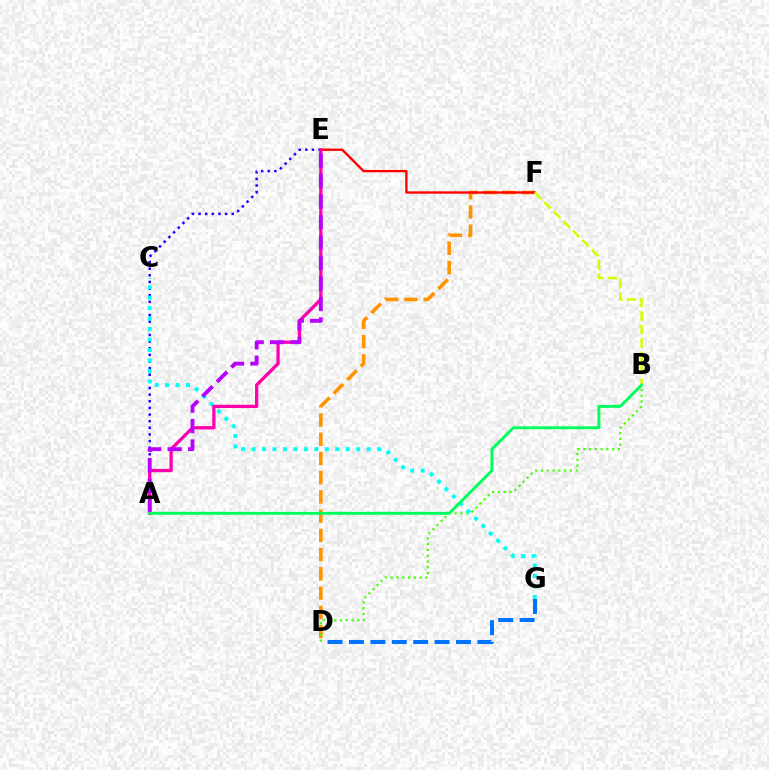{('D', 'F'): [{'color': '#ff9400', 'line_style': 'dashed', 'thickness': 2.61}], ('B', 'D'): [{'color': '#3dff00', 'line_style': 'dotted', 'thickness': 1.57}], ('D', 'G'): [{'color': '#0074ff', 'line_style': 'dashed', 'thickness': 2.91}], ('E', 'F'): [{'color': '#ff0000', 'line_style': 'solid', 'thickness': 1.68}], ('A', 'E'): [{'color': '#2500ff', 'line_style': 'dotted', 'thickness': 1.8}, {'color': '#ff00ac', 'line_style': 'solid', 'thickness': 2.37}, {'color': '#b900ff', 'line_style': 'dashed', 'thickness': 2.78}], ('C', 'G'): [{'color': '#00fff6', 'line_style': 'dotted', 'thickness': 2.84}], ('B', 'F'): [{'color': '#d1ff00', 'line_style': 'dashed', 'thickness': 1.83}], ('A', 'B'): [{'color': '#00ff5c', 'line_style': 'solid', 'thickness': 2.11}]}